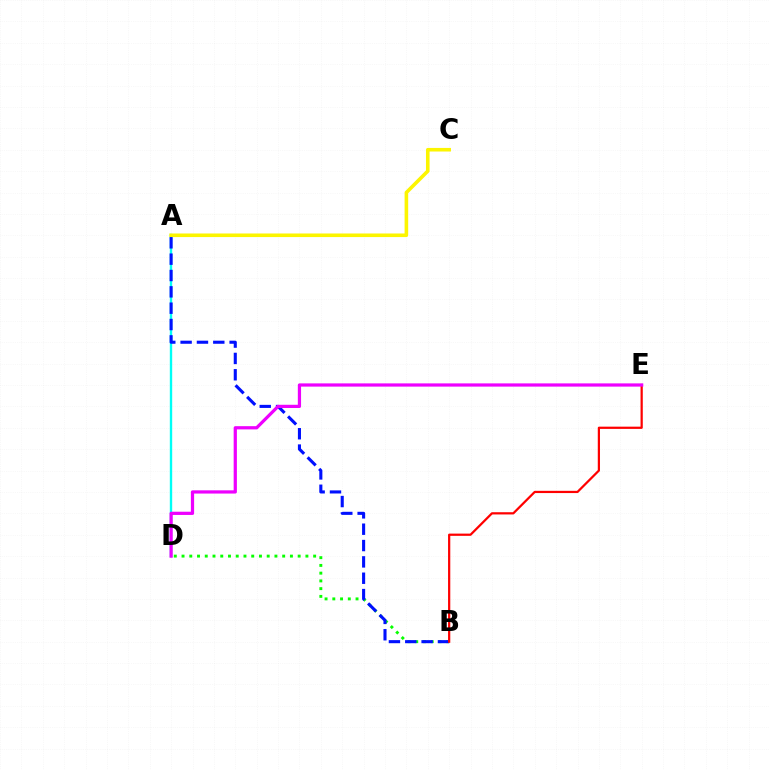{('B', 'D'): [{'color': '#08ff00', 'line_style': 'dotted', 'thickness': 2.1}], ('A', 'D'): [{'color': '#00fff6', 'line_style': 'solid', 'thickness': 1.71}], ('A', 'C'): [{'color': '#fcf500', 'line_style': 'solid', 'thickness': 2.58}], ('A', 'B'): [{'color': '#0010ff', 'line_style': 'dashed', 'thickness': 2.22}], ('B', 'E'): [{'color': '#ff0000', 'line_style': 'solid', 'thickness': 1.61}], ('D', 'E'): [{'color': '#ee00ff', 'line_style': 'solid', 'thickness': 2.33}]}